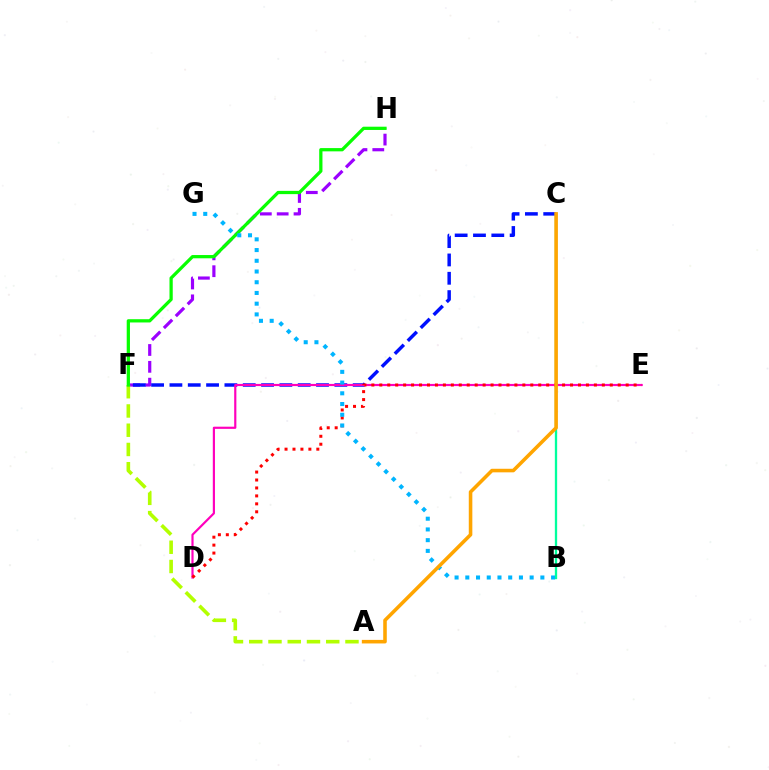{('F', 'H'): [{'color': '#9b00ff', 'line_style': 'dashed', 'thickness': 2.29}, {'color': '#08ff00', 'line_style': 'solid', 'thickness': 2.34}], ('C', 'F'): [{'color': '#0010ff', 'line_style': 'dashed', 'thickness': 2.49}], ('A', 'F'): [{'color': '#b3ff00', 'line_style': 'dashed', 'thickness': 2.61}], ('D', 'E'): [{'color': '#ff00bd', 'line_style': 'solid', 'thickness': 1.57}, {'color': '#ff0000', 'line_style': 'dotted', 'thickness': 2.16}], ('B', 'C'): [{'color': '#00ff9d', 'line_style': 'solid', 'thickness': 1.67}], ('B', 'G'): [{'color': '#00b5ff', 'line_style': 'dotted', 'thickness': 2.91}], ('A', 'C'): [{'color': '#ffa500', 'line_style': 'solid', 'thickness': 2.57}]}